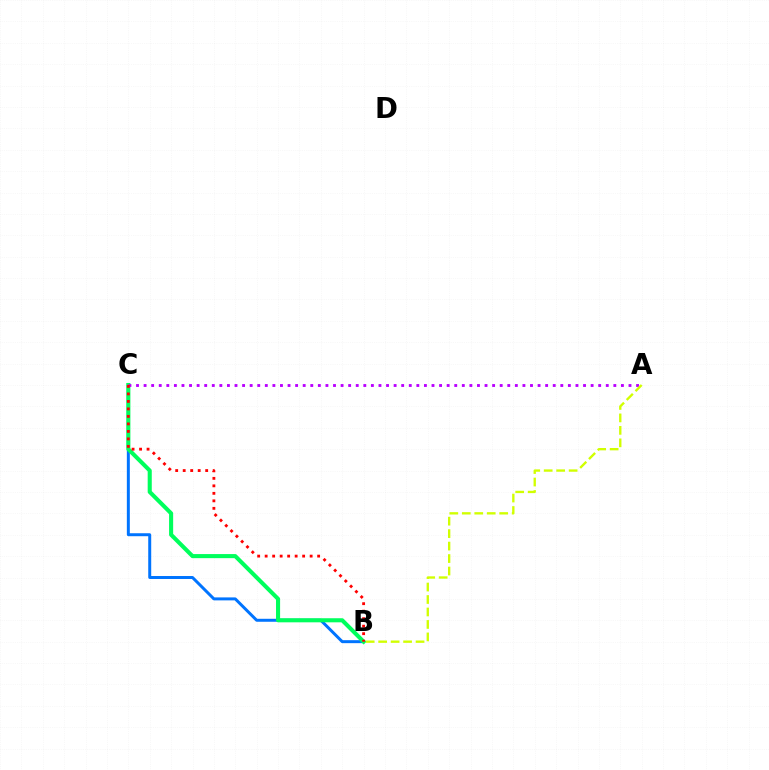{('B', 'C'): [{'color': '#0074ff', 'line_style': 'solid', 'thickness': 2.14}, {'color': '#00ff5c', 'line_style': 'solid', 'thickness': 2.94}, {'color': '#ff0000', 'line_style': 'dotted', 'thickness': 2.04}], ('A', 'C'): [{'color': '#b900ff', 'line_style': 'dotted', 'thickness': 2.06}], ('A', 'B'): [{'color': '#d1ff00', 'line_style': 'dashed', 'thickness': 1.69}]}